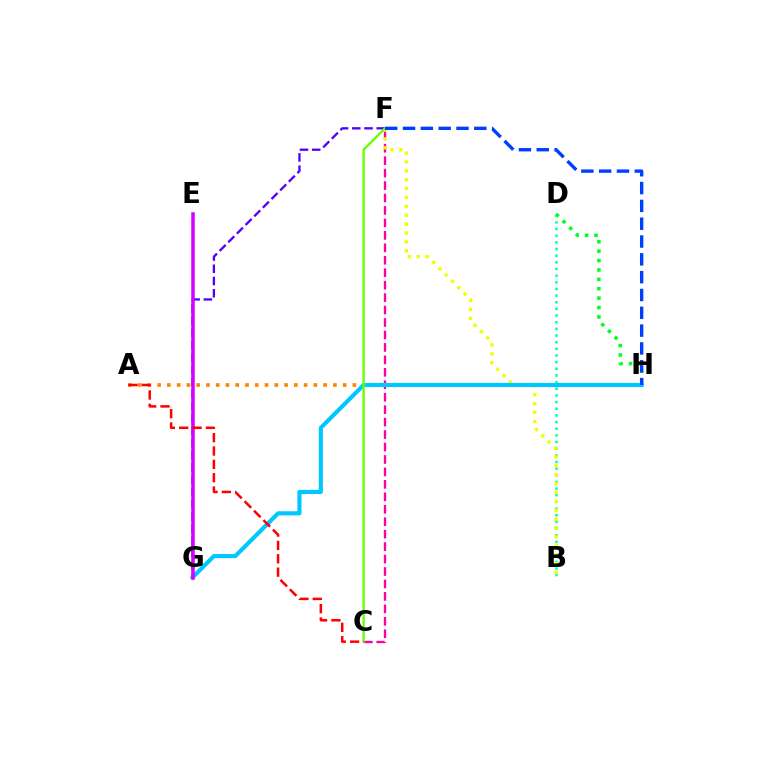{('B', 'D'): [{'color': '#00ffaf', 'line_style': 'dotted', 'thickness': 1.81}], ('A', 'H'): [{'color': '#ff8800', 'line_style': 'dotted', 'thickness': 2.65}], ('C', 'F'): [{'color': '#ff00a0', 'line_style': 'dashed', 'thickness': 1.69}, {'color': '#66ff00', 'line_style': 'solid', 'thickness': 1.69}], ('F', 'G'): [{'color': '#4f00ff', 'line_style': 'dashed', 'thickness': 1.66}], ('B', 'F'): [{'color': '#eeff00', 'line_style': 'dotted', 'thickness': 2.41}], ('D', 'H'): [{'color': '#00ff27', 'line_style': 'dotted', 'thickness': 2.55}], ('G', 'H'): [{'color': '#00c7ff', 'line_style': 'solid', 'thickness': 2.98}], ('E', 'G'): [{'color': '#d600ff', 'line_style': 'solid', 'thickness': 2.53}], ('A', 'C'): [{'color': '#ff0000', 'line_style': 'dashed', 'thickness': 1.81}], ('F', 'H'): [{'color': '#003fff', 'line_style': 'dashed', 'thickness': 2.42}]}